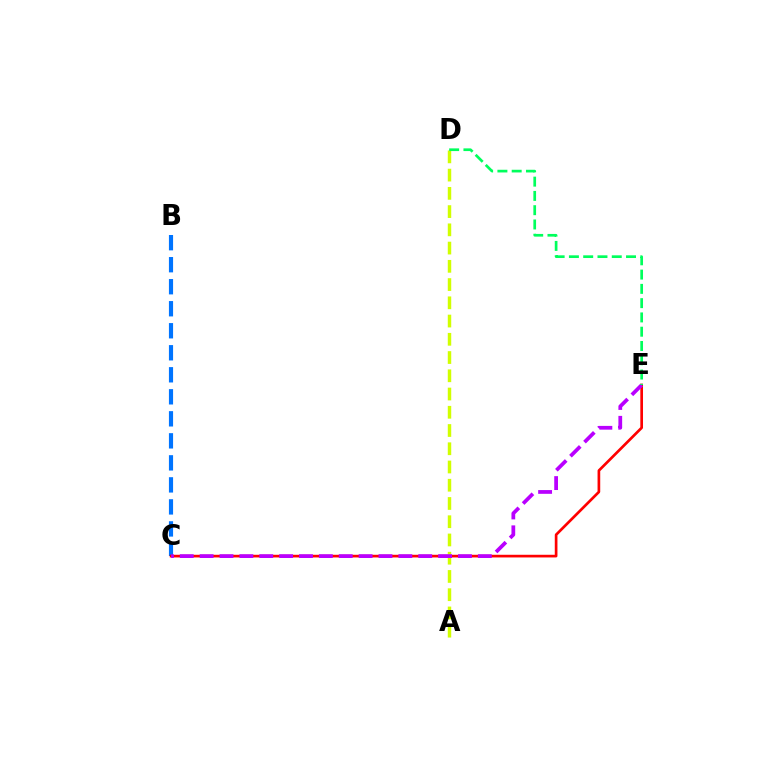{('B', 'C'): [{'color': '#0074ff', 'line_style': 'dashed', 'thickness': 2.99}], ('C', 'E'): [{'color': '#ff0000', 'line_style': 'solid', 'thickness': 1.93}, {'color': '#b900ff', 'line_style': 'dashed', 'thickness': 2.7}], ('A', 'D'): [{'color': '#d1ff00', 'line_style': 'dashed', 'thickness': 2.48}], ('D', 'E'): [{'color': '#00ff5c', 'line_style': 'dashed', 'thickness': 1.94}]}